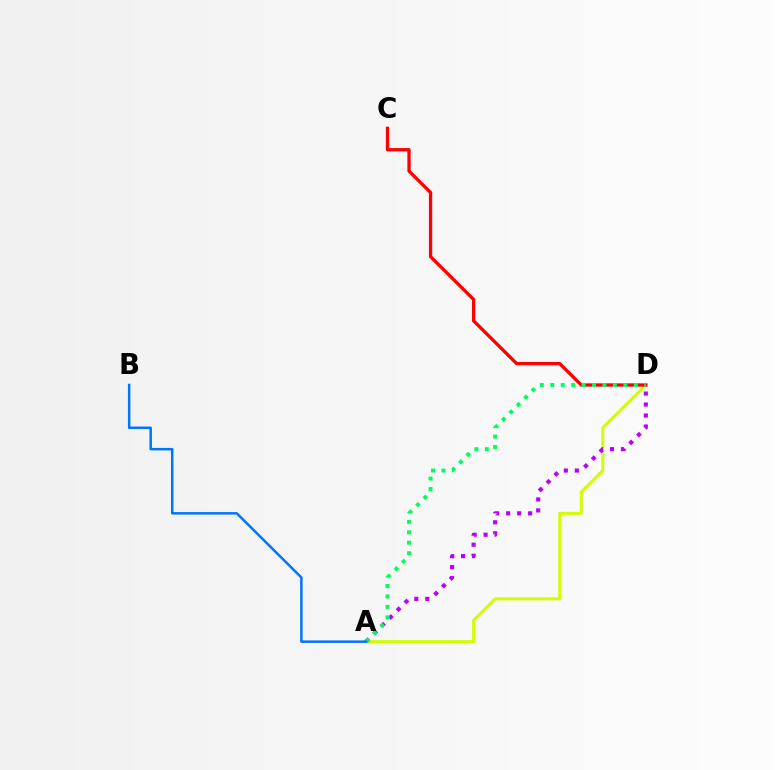{('A', 'D'): [{'color': '#d1ff00', 'line_style': 'solid', 'thickness': 2.17}, {'color': '#b900ff', 'line_style': 'dotted', 'thickness': 2.99}, {'color': '#00ff5c', 'line_style': 'dotted', 'thickness': 2.84}], ('C', 'D'): [{'color': '#ff0000', 'line_style': 'solid', 'thickness': 2.37}], ('A', 'B'): [{'color': '#0074ff', 'line_style': 'solid', 'thickness': 1.79}]}